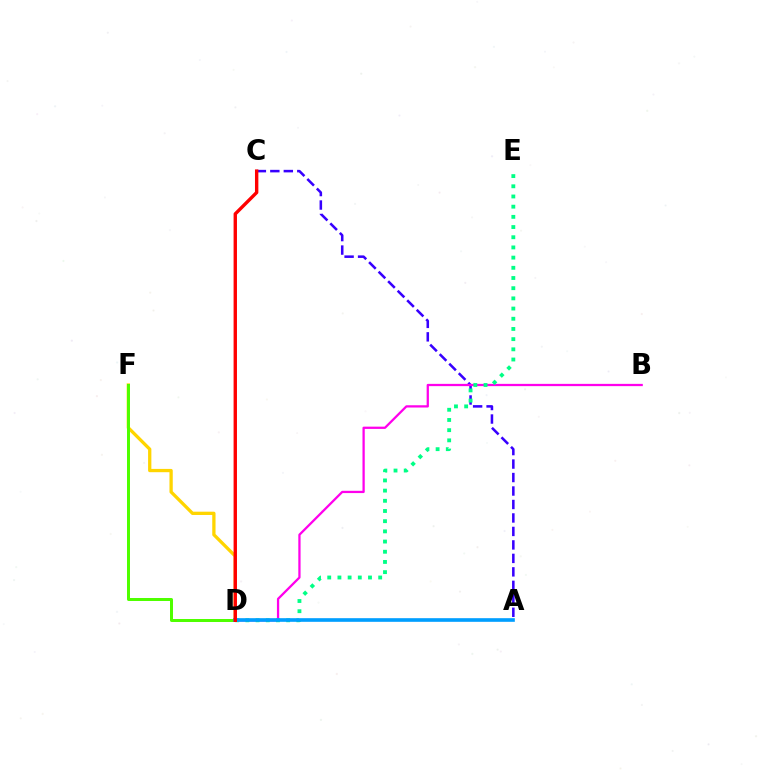{('A', 'C'): [{'color': '#3700ff', 'line_style': 'dashed', 'thickness': 1.83}], ('B', 'D'): [{'color': '#ff00ed', 'line_style': 'solid', 'thickness': 1.63}], ('D', 'F'): [{'color': '#ffd500', 'line_style': 'solid', 'thickness': 2.37}, {'color': '#4fff00', 'line_style': 'solid', 'thickness': 2.16}], ('D', 'E'): [{'color': '#00ff86', 'line_style': 'dotted', 'thickness': 2.77}], ('A', 'D'): [{'color': '#009eff', 'line_style': 'solid', 'thickness': 2.62}], ('C', 'D'): [{'color': '#ff0000', 'line_style': 'solid', 'thickness': 2.44}]}